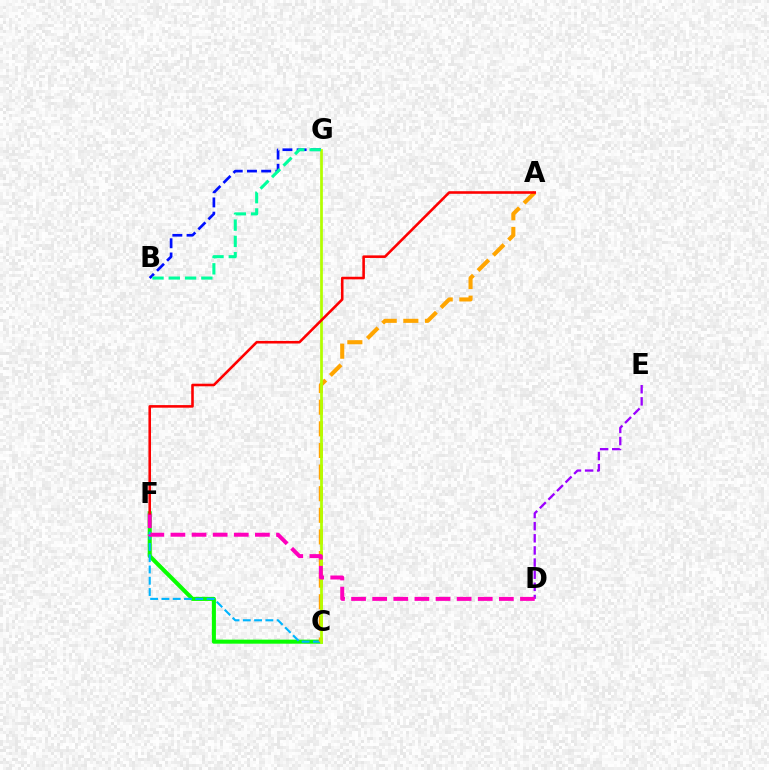{('C', 'F'): [{'color': '#08ff00', 'line_style': 'solid', 'thickness': 2.92}, {'color': '#00b5ff', 'line_style': 'dashed', 'thickness': 1.53}], ('B', 'G'): [{'color': '#0010ff', 'line_style': 'dashed', 'thickness': 1.93}, {'color': '#00ff9d', 'line_style': 'dashed', 'thickness': 2.21}], ('D', 'E'): [{'color': '#9b00ff', 'line_style': 'dashed', 'thickness': 1.65}], ('A', 'C'): [{'color': '#ffa500', 'line_style': 'dashed', 'thickness': 2.94}], ('C', 'G'): [{'color': '#b3ff00', 'line_style': 'solid', 'thickness': 1.97}], ('D', 'F'): [{'color': '#ff00bd', 'line_style': 'dashed', 'thickness': 2.87}], ('A', 'F'): [{'color': '#ff0000', 'line_style': 'solid', 'thickness': 1.86}]}